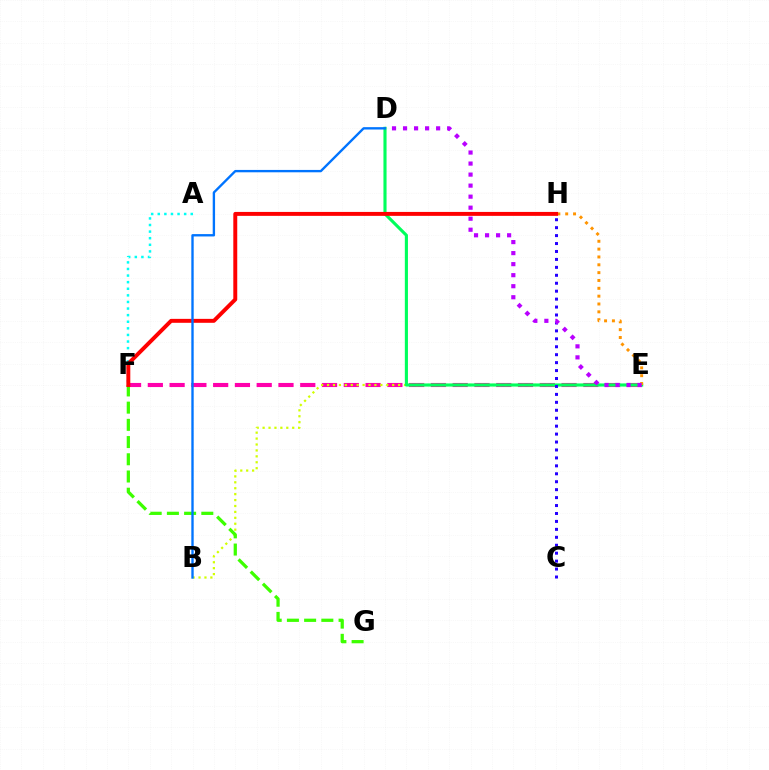{('E', 'F'): [{'color': '#ff00ac', 'line_style': 'dashed', 'thickness': 2.96}], ('B', 'E'): [{'color': '#d1ff00', 'line_style': 'dotted', 'thickness': 1.61}], ('D', 'E'): [{'color': '#00ff5c', 'line_style': 'solid', 'thickness': 2.24}, {'color': '#b900ff', 'line_style': 'dotted', 'thickness': 3.0}], ('C', 'H'): [{'color': '#2500ff', 'line_style': 'dotted', 'thickness': 2.16}], ('F', 'G'): [{'color': '#3dff00', 'line_style': 'dashed', 'thickness': 2.34}], ('A', 'F'): [{'color': '#00fff6', 'line_style': 'dotted', 'thickness': 1.79}], ('E', 'H'): [{'color': '#ff9400', 'line_style': 'dotted', 'thickness': 2.13}], ('F', 'H'): [{'color': '#ff0000', 'line_style': 'solid', 'thickness': 2.84}], ('B', 'D'): [{'color': '#0074ff', 'line_style': 'solid', 'thickness': 1.7}]}